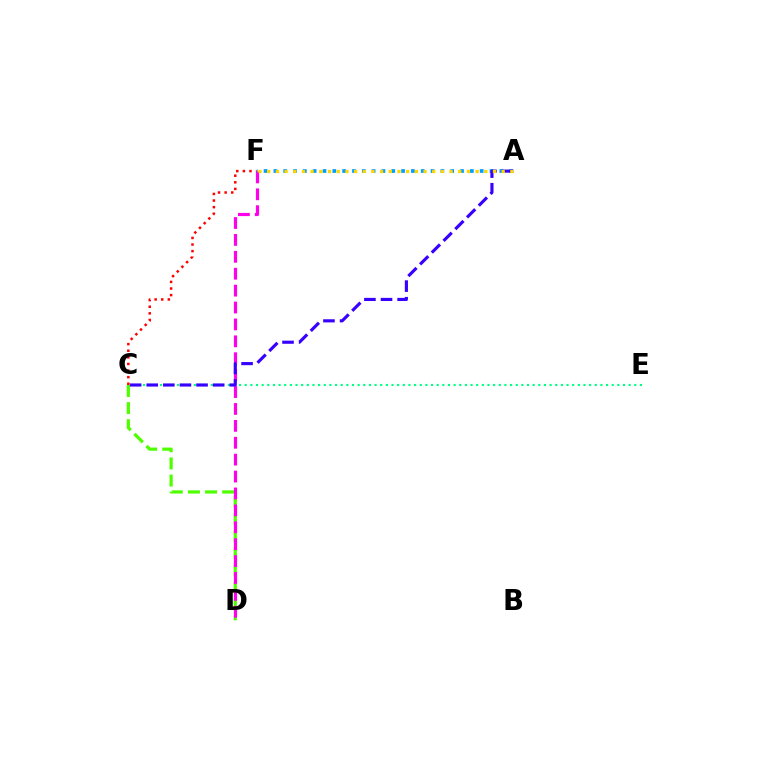{('C', 'D'): [{'color': '#4fff00', 'line_style': 'dashed', 'thickness': 2.33}], ('C', 'E'): [{'color': '#00ff86', 'line_style': 'dotted', 'thickness': 1.53}], ('D', 'F'): [{'color': '#ff00ed', 'line_style': 'dashed', 'thickness': 2.3}], ('A', 'F'): [{'color': '#009eff', 'line_style': 'dotted', 'thickness': 2.67}, {'color': '#ffd500', 'line_style': 'dotted', 'thickness': 2.36}], ('A', 'C'): [{'color': '#3700ff', 'line_style': 'dashed', 'thickness': 2.26}], ('C', 'F'): [{'color': '#ff0000', 'line_style': 'dotted', 'thickness': 1.79}]}